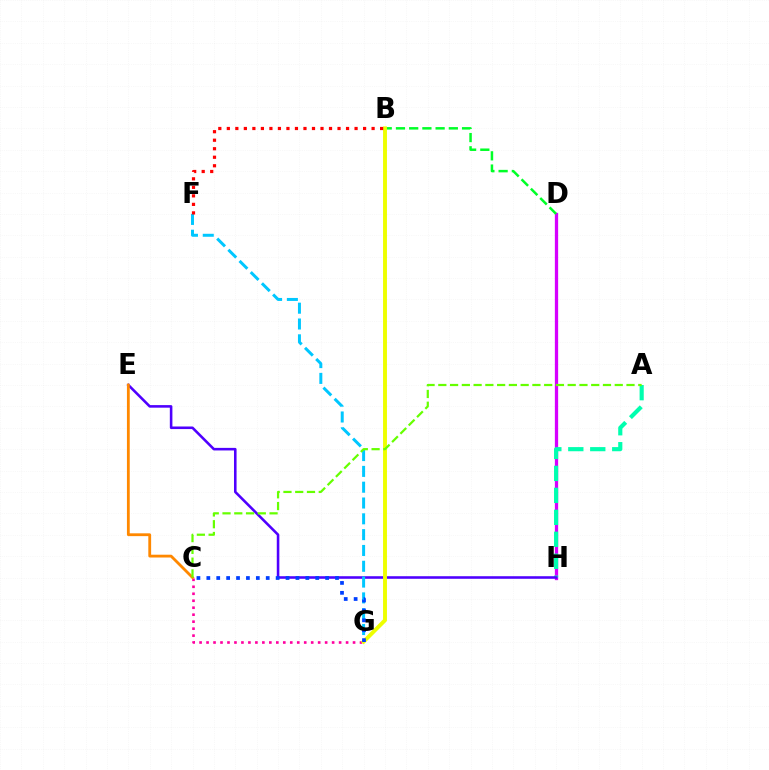{('D', 'H'): [{'color': '#d600ff', 'line_style': 'solid', 'thickness': 2.36}], ('A', 'H'): [{'color': '#00ffaf', 'line_style': 'dashed', 'thickness': 2.98}], ('E', 'H'): [{'color': '#4f00ff', 'line_style': 'solid', 'thickness': 1.85}], ('C', 'G'): [{'color': '#ff00a0', 'line_style': 'dotted', 'thickness': 1.9}, {'color': '#003fff', 'line_style': 'dotted', 'thickness': 2.69}], ('F', 'G'): [{'color': '#00c7ff', 'line_style': 'dashed', 'thickness': 2.15}], ('B', 'D'): [{'color': '#00ff27', 'line_style': 'dashed', 'thickness': 1.8}], ('B', 'G'): [{'color': '#eeff00', 'line_style': 'solid', 'thickness': 2.81}], ('C', 'E'): [{'color': '#ff8800', 'line_style': 'solid', 'thickness': 2.02}], ('A', 'C'): [{'color': '#66ff00', 'line_style': 'dashed', 'thickness': 1.6}], ('B', 'F'): [{'color': '#ff0000', 'line_style': 'dotted', 'thickness': 2.31}]}